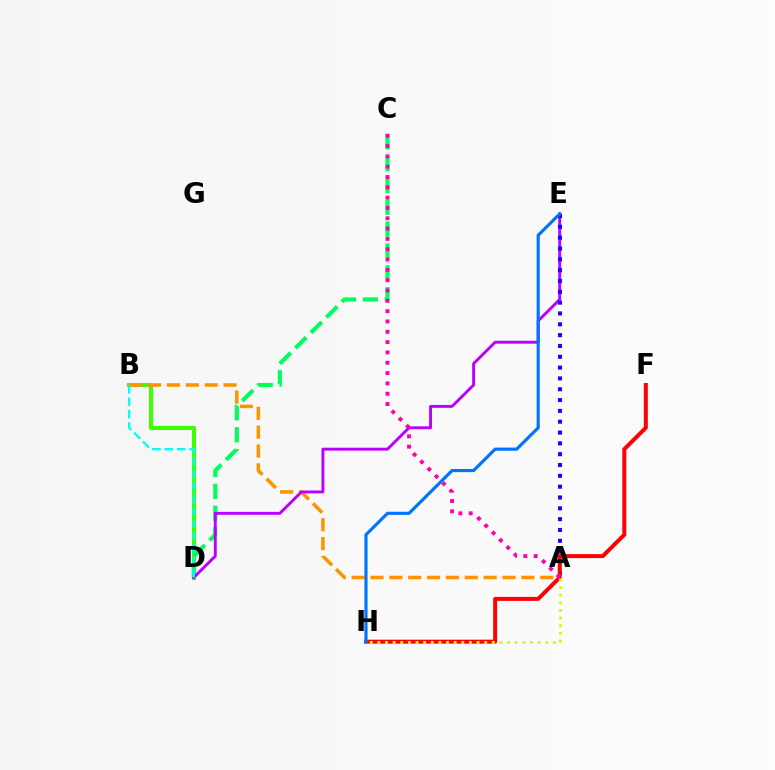{('B', 'D'): [{'color': '#3dff00', 'line_style': 'solid', 'thickness': 2.93}, {'color': '#00fff6', 'line_style': 'dashed', 'thickness': 1.69}], ('C', 'D'): [{'color': '#00ff5c', 'line_style': 'dashed', 'thickness': 2.97}], ('A', 'B'): [{'color': '#ff9400', 'line_style': 'dashed', 'thickness': 2.56}], ('D', 'E'): [{'color': '#b900ff', 'line_style': 'solid', 'thickness': 2.09}], ('A', 'E'): [{'color': '#2500ff', 'line_style': 'dotted', 'thickness': 2.94}], ('F', 'H'): [{'color': '#ff0000', 'line_style': 'solid', 'thickness': 2.87}], ('A', 'H'): [{'color': '#d1ff00', 'line_style': 'dotted', 'thickness': 2.07}], ('E', 'H'): [{'color': '#0074ff', 'line_style': 'solid', 'thickness': 2.27}], ('A', 'C'): [{'color': '#ff00ac', 'line_style': 'dotted', 'thickness': 2.8}]}